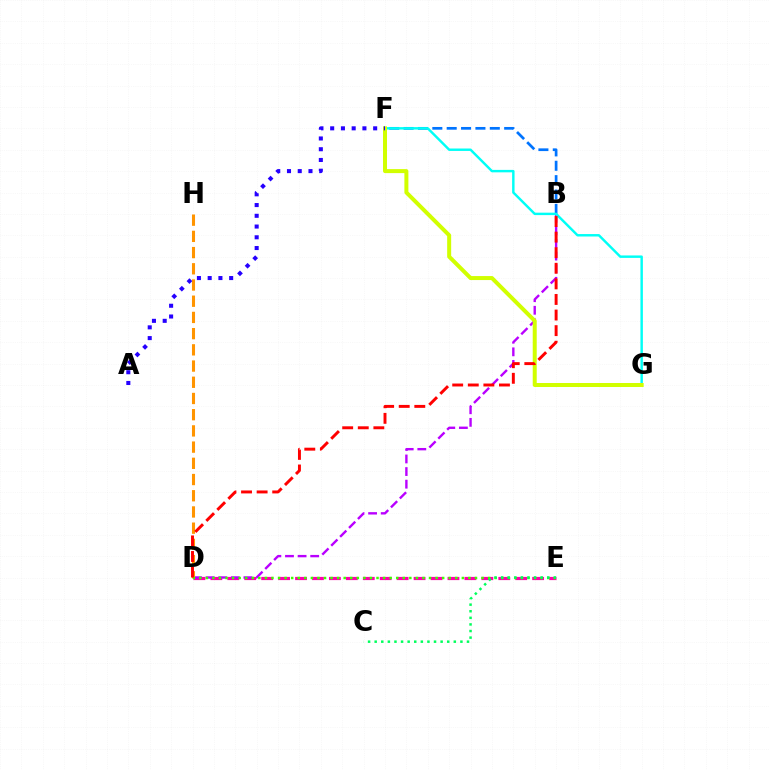{('D', 'E'): [{'color': '#ff00ac', 'line_style': 'dashed', 'thickness': 2.3}, {'color': '#3dff00', 'line_style': 'dotted', 'thickness': 1.78}], ('B', 'D'): [{'color': '#b900ff', 'line_style': 'dashed', 'thickness': 1.71}, {'color': '#ff0000', 'line_style': 'dashed', 'thickness': 2.12}], ('B', 'F'): [{'color': '#0074ff', 'line_style': 'dashed', 'thickness': 1.95}], ('F', 'G'): [{'color': '#00fff6', 'line_style': 'solid', 'thickness': 1.76}, {'color': '#d1ff00', 'line_style': 'solid', 'thickness': 2.88}], ('D', 'H'): [{'color': '#ff9400', 'line_style': 'dashed', 'thickness': 2.2}], ('A', 'F'): [{'color': '#2500ff', 'line_style': 'dotted', 'thickness': 2.92}], ('C', 'E'): [{'color': '#00ff5c', 'line_style': 'dotted', 'thickness': 1.79}]}